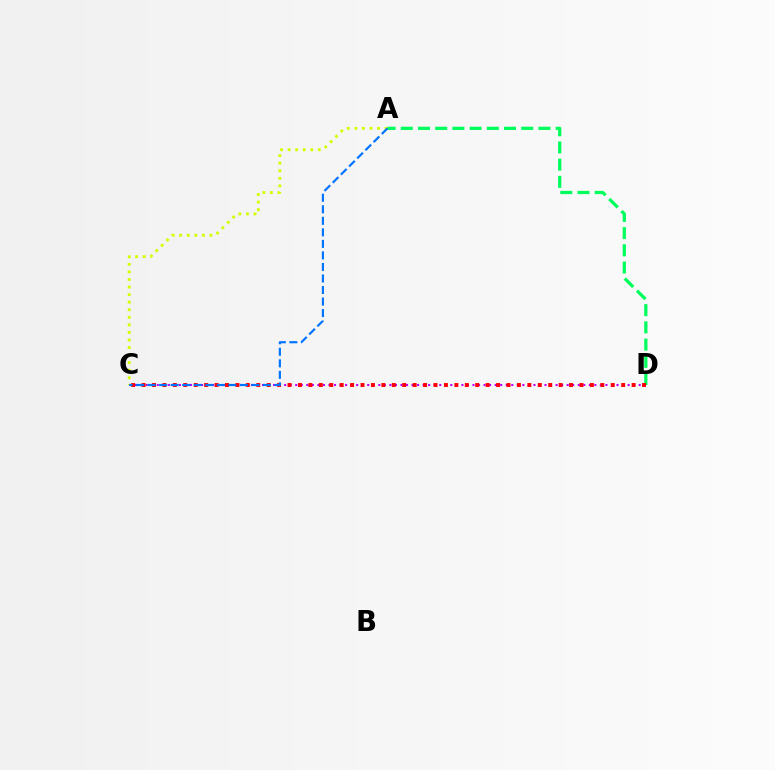{('C', 'D'): [{'color': '#b900ff', 'line_style': 'dotted', 'thickness': 1.51}, {'color': '#ff0000', 'line_style': 'dotted', 'thickness': 2.83}], ('A', 'C'): [{'color': '#d1ff00', 'line_style': 'dotted', 'thickness': 2.05}, {'color': '#0074ff', 'line_style': 'dashed', 'thickness': 1.57}], ('A', 'D'): [{'color': '#00ff5c', 'line_style': 'dashed', 'thickness': 2.34}]}